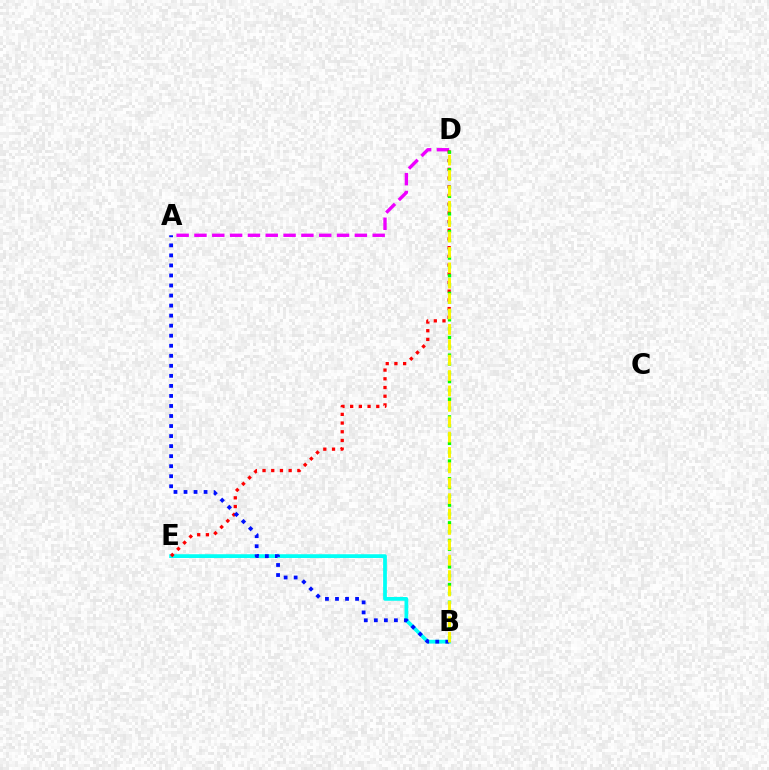{('A', 'D'): [{'color': '#ee00ff', 'line_style': 'dashed', 'thickness': 2.42}], ('B', 'E'): [{'color': '#00fff6', 'line_style': 'solid', 'thickness': 2.7}], ('D', 'E'): [{'color': '#ff0000', 'line_style': 'dotted', 'thickness': 2.36}], ('B', 'D'): [{'color': '#08ff00', 'line_style': 'dotted', 'thickness': 2.4}, {'color': '#fcf500', 'line_style': 'dashed', 'thickness': 2.09}], ('A', 'B'): [{'color': '#0010ff', 'line_style': 'dotted', 'thickness': 2.73}]}